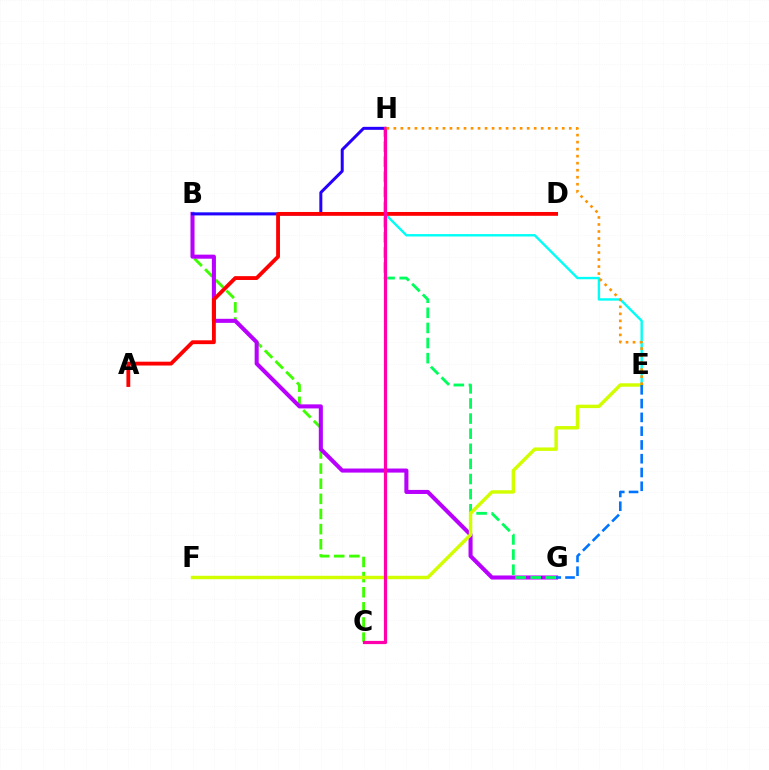{('B', 'C'): [{'color': '#3dff00', 'line_style': 'dashed', 'thickness': 2.06}], ('B', 'G'): [{'color': '#b900ff', 'line_style': 'solid', 'thickness': 2.92}], ('B', 'E'): [{'color': '#00fff6', 'line_style': 'solid', 'thickness': 1.72}], ('G', 'H'): [{'color': '#00ff5c', 'line_style': 'dashed', 'thickness': 2.05}], ('B', 'H'): [{'color': '#2500ff', 'line_style': 'solid', 'thickness': 2.16}], ('E', 'F'): [{'color': '#d1ff00', 'line_style': 'solid', 'thickness': 2.48}], ('E', 'G'): [{'color': '#0074ff', 'line_style': 'dashed', 'thickness': 1.87}], ('A', 'D'): [{'color': '#ff0000', 'line_style': 'solid', 'thickness': 2.76}], ('C', 'H'): [{'color': '#ff00ac', 'line_style': 'solid', 'thickness': 2.31}], ('E', 'H'): [{'color': '#ff9400', 'line_style': 'dotted', 'thickness': 1.91}]}